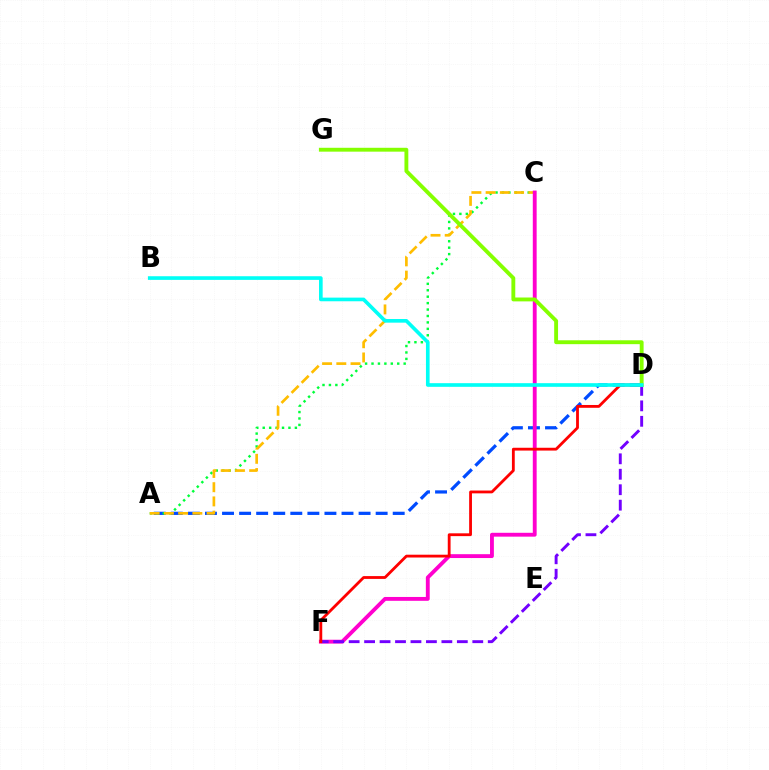{('A', 'D'): [{'color': '#004bff', 'line_style': 'dashed', 'thickness': 2.32}], ('A', 'C'): [{'color': '#00ff39', 'line_style': 'dotted', 'thickness': 1.75}, {'color': '#ffbd00', 'line_style': 'dashed', 'thickness': 1.93}], ('C', 'F'): [{'color': '#ff00cf', 'line_style': 'solid', 'thickness': 2.77}], ('D', 'F'): [{'color': '#7200ff', 'line_style': 'dashed', 'thickness': 2.1}, {'color': '#ff0000', 'line_style': 'solid', 'thickness': 2.03}], ('D', 'G'): [{'color': '#84ff00', 'line_style': 'solid', 'thickness': 2.79}], ('B', 'D'): [{'color': '#00fff6', 'line_style': 'solid', 'thickness': 2.63}]}